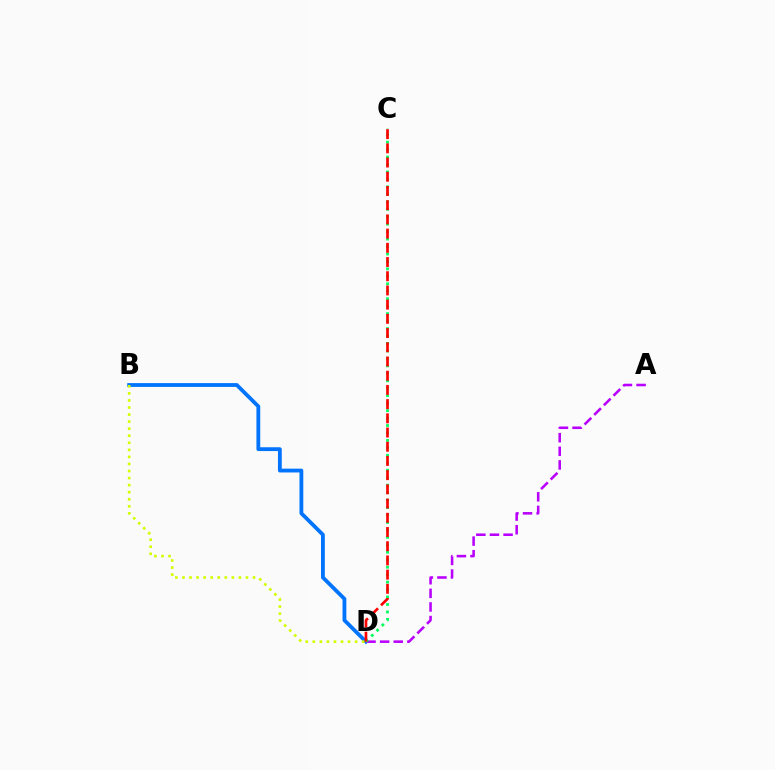{('B', 'D'): [{'color': '#0074ff', 'line_style': 'solid', 'thickness': 2.74}, {'color': '#d1ff00', 'line_style': 'dotted', 'thickness': 1.92}], ('A', 'D'): [{'color': '#b900ff', 'line_style': 'dashed', 'thickness': 1.85}], ('C', 'D'): [{'color': '#00ff5c', 'line_style': 'dotted', 'thickness': 2.03}, {'color': '#ff0000', 'line_style': 'dashed', 'thickness': 1.93}]}